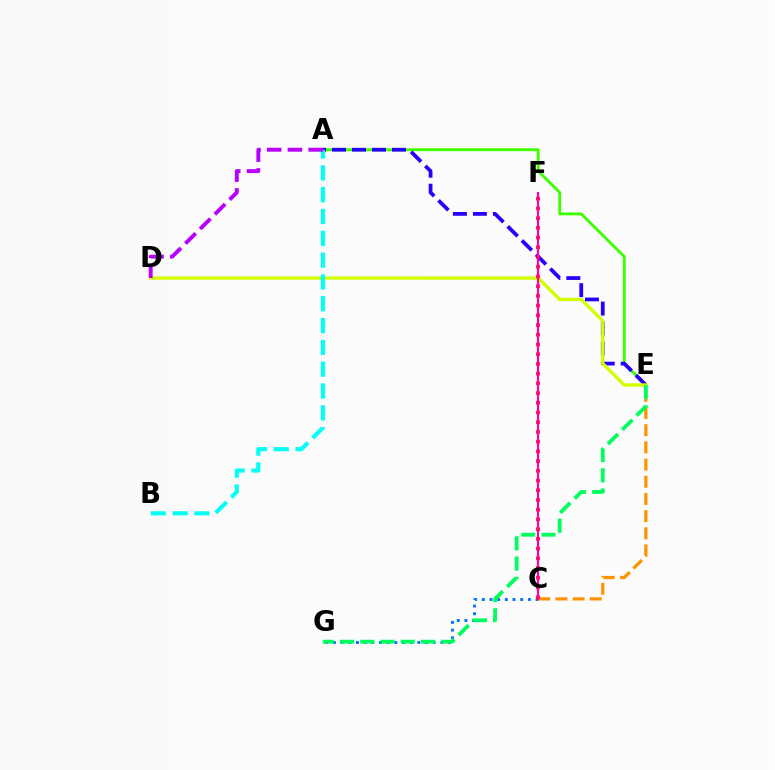{('C', 'G'): [{'color': '#0074ff', 'line_style': 'dotted', 'thickness': 2.09}], ('A', 'E'): [{'color': '#3dff00', 'line_style': 'solid', 'thickness': 2.07}, {'color': '#2500ff', 'line_style': 'dashed', 'thickness': 2.72}], ('D', 'E'): [{'color': '#d1ff00', 'line_style': 'solid', 'thickness': 2.4}], ('C', 'E'): [{'color': '#ff9400', 'line_style': 'dashed', 'thickness': 2.33}], ('A', 'B'): [{'color': '#00fff6', 'line_style': 'dashed', 'thickness': 2.96}], ('C', 'F'): [{'color': '#ff0000', 'line_style': 'dotted', 'thickness': 2.64}, {'color': '#ff00ac', 'line_style': 'solid', 'thickness': 1.55}], ('E', 'G'): [{'color': '#00ff5c', 'line_style': 'dashed', 'thickness': 2.75}], ('A', 'D'): [{'color': '#b900ff', 'line_style': 'dashed', 'thickness': 2.82}]}